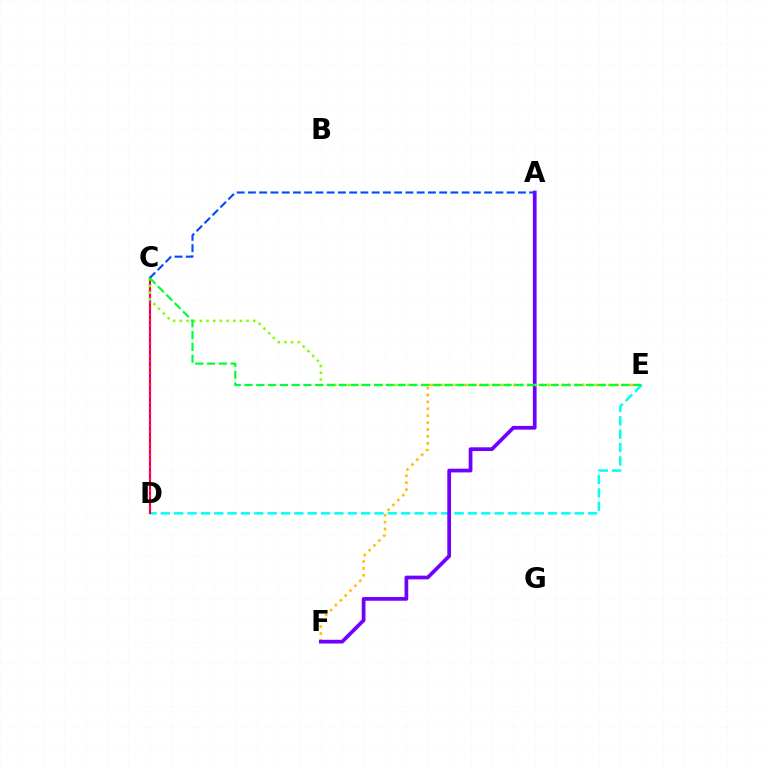{('D', 'E'): [{'color': '#00fff6', 'line_style': 'dashed', 'thickness': 1.81}], ('E', 'F'): [{'color': '#ffbd00', 'line_style': 'dotted', 'thickness': 1.87}], ('C', 'D'): [{'color': '#ff0000', 'line_style': 'solid', 'thickness': 1.51}, {'color': '#ff00cf', 'line_style': 'dotted', 'thickness': 1.59}], ('A', 'F'): [{'color': '#7200ff', 'line_style': 'solid', 'thickness': 2.69}], ('C', 'E'): [{'color': '#84ff00', 'line_style': 'dotted', 'thickness': 1.81}, {'color': '#00ff39', 'line_style': 'dashed', 'thickness': 1.6}], ('A', 'C'): [{'color': '#004bff', 'line_style': 'dashed', 'thickness': 1.53}]}